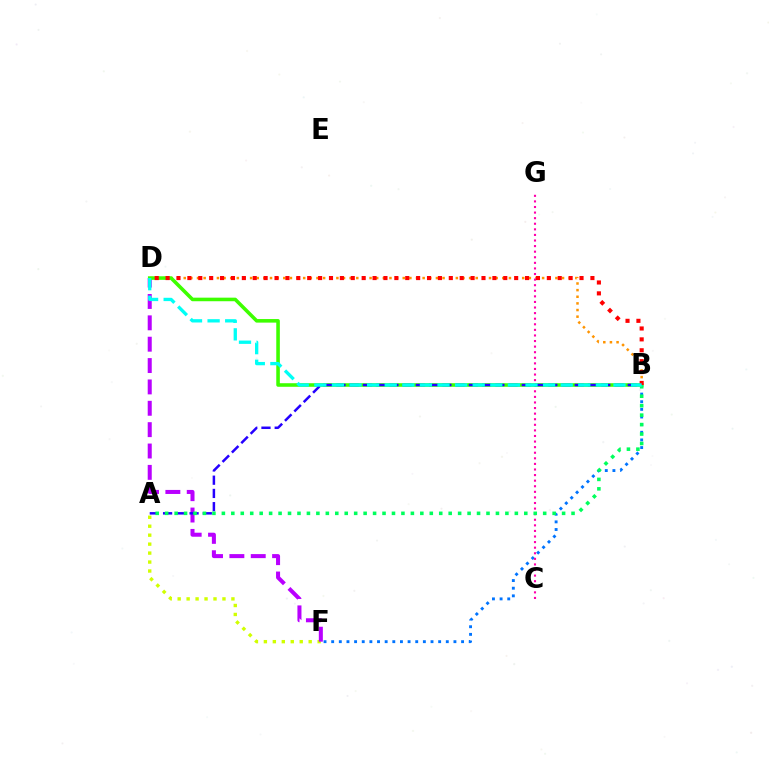{('B', 'F'): [{'color': '#0074ff', 'line_style': 'dotted', 'thickness': 2.08}], ('A', 'F'): [{'color': '#d1ff00', 'line_style': 'dotted', 'thickness': 2.43}], ('B', 'D'): [{'color': '#ff9400', 'line_style': 'dotted', 'thickness': 1.8}, {'color': '#3dff00', 'line_style': 'solid', 'thickness': 2.57}, {'color': '#ff0000', 'line_style': 'dotted', 'thickness': 2.96}, {'color': '#00fff6', 'line_style': 'dashed', 'thickness': 2.39}], ('C', 'G'): [{'color': '#ff00ac', 'line_style': 'dotted', 'thickness': 1.52}], ('D', 'F'): [{'color': '#b900ff', 'line_style': 'dashed', 'thickness': 2.9}], ('A', 'B'): [{'color': '#2500ff', 'line_style': 'dashed', 'thickness': 1.8}, {'color': '#00ff5c', 'line_style': 'dotted', 'thickness': 2.57}]}